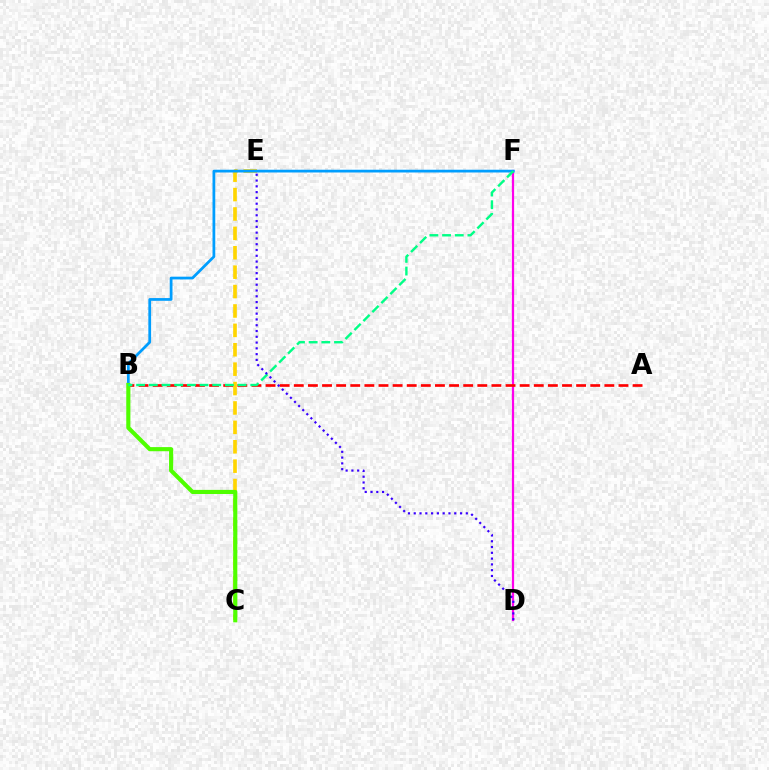{('D', 'F'): [{'color': '#ff00ed', 'line_style': 'solid', 'thickness': 1.62}], ('C', 'E'): [{'color': '#ffd500', 'line_style': 'dashed', 'thickness': 2.64}], ('B', 'F'): [{'color': '#009eff', 'line_style': 'solid', 'thickness': 1.98}, {'color': '#00ff86', 'line_style': 'dashed', 'thickness': 1.72}], ('A', 'B'): [{'color': '#ff0000', 'line_style': 'dashed', 'thickness': 1.92}], ('B', 'C'): [{'color': '#4fff00', 'line_style': 'solid', 'thickness': 2.97}], ('D', 'E'): [{'color': '#3700ff', 'line_style': 'dotted', 'thickness': 1.57}]}